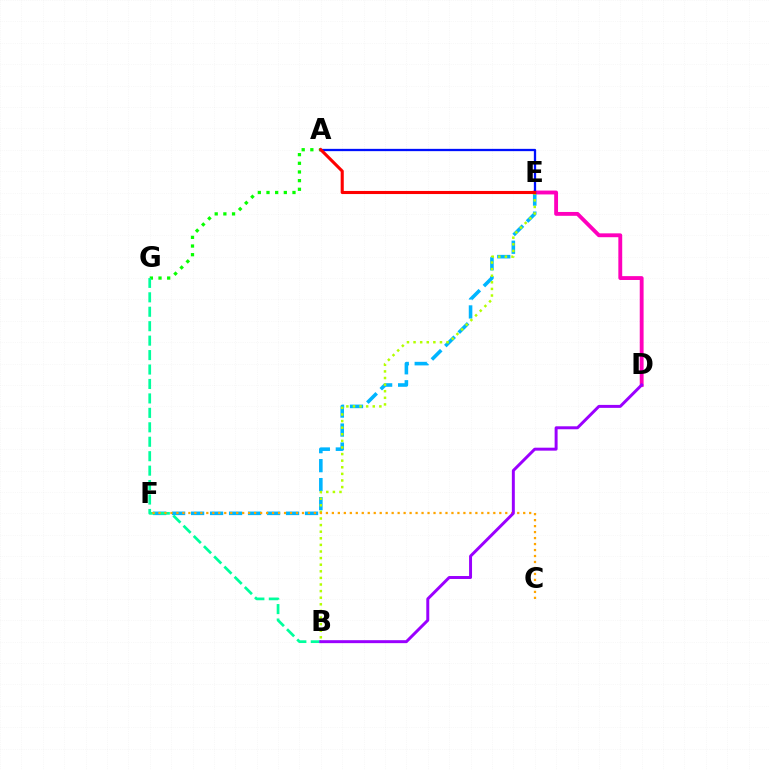{('D', 'E'): [{'color': '#ff00bd', 'line_style': 'solid', 'thickness': 2.78}], ('A', 'G'): [{'color': '#08ff00', 'line_style': 'dotted', 'thickness': 2.35}], ('E', 'F'): [{'color': '#00b5ff', 'line_style': 'dashed', 'thickness': 2.58}], ('B', 'E'): [{'color': '#b3ff00', 'line_style': 'dotted', 'thickness': 1.79}], ('A', 'E'): [{'color': '#0010ff', 'line_style': 'solid', 'thickness': 1.65}, {'color': '#ff0000', 'line_style': 'solid', 'thickness': 2.23}], ('B', 'G'): [{'color': '#00ff9d', 'line_style': 'dashed', 'thickness': 1.96}], ('C', 'F'): [{'color': '#ffa500', 'line_style': 'dotted', 'thickness': 1.62}], ('B', 'D'): [{'color': '#9b00ff', 'line_style': 'solid', 'thickness': 2.13}]}